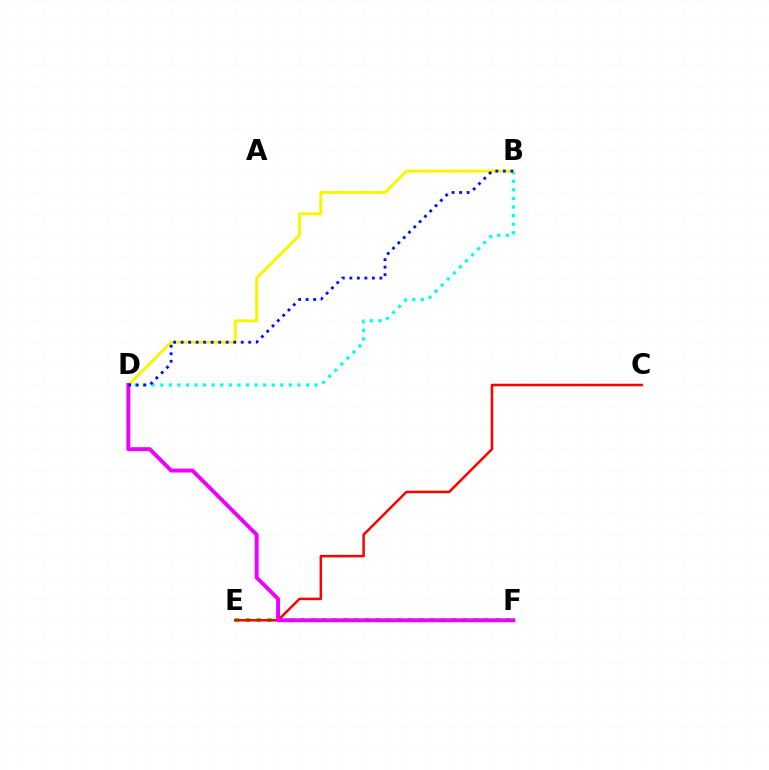{('E', 'F'): [{'color': '#08ff00', 'line_style': 'dotted', 'thickness': 2.94}], ('C', 'E'): [{'color': '#ff0000', 'line_style': 'solid', 'thickness': 1.81}], ('B', 'D'): [{'color': '#00fff6', 'line_style': 'dotted', 'thickness': 2.33}, {'color': '#fcf500', 'line_style': 'solid', 'thickness': 2.15}, {'color': '#0010ff', 'line_style': 'dotted', 'thickness': 2.04}], ('D', 'F'): [{'color': '#ee00ff', 'line_style': 'solid', 'thickness': 2.83}]}